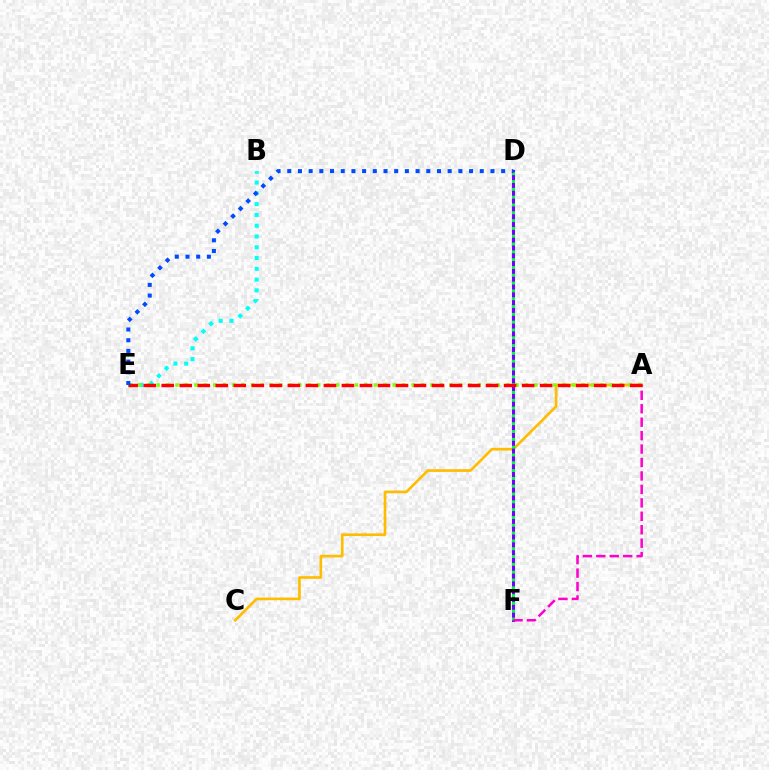{('A', 'C'): [{'color': '#ffbd00', 'line_style': 'solid', 'thickness': 1.92}], ('B', 'E'): [{'color': '#00fff6', 'line_style': 'dotted', 'thickness': 2.93}], ('D', 'F'): [{'color': '#7200ff', 'line_style': 'solid', 'thickness': 2.23}, {'color': '#00ff39', 'line_style': 'dotted', 'thickness': 2.12}], ('A', 'E'): [{'color': '#84ff00', 'line_style': 'dotted', 'thickness': 2.57}, {'color': '#ff0000', 'line_style': 'dashed', 'thickness': 2.45}], ('A', 'F'): [{'color': '#ff00cf', 'line_style': 'dashed', 'thickness': 1.83}], ('D', 'E'): [{'color': '#004bff', 'line_style': 'dotted', 'thickness': 2.91}]}